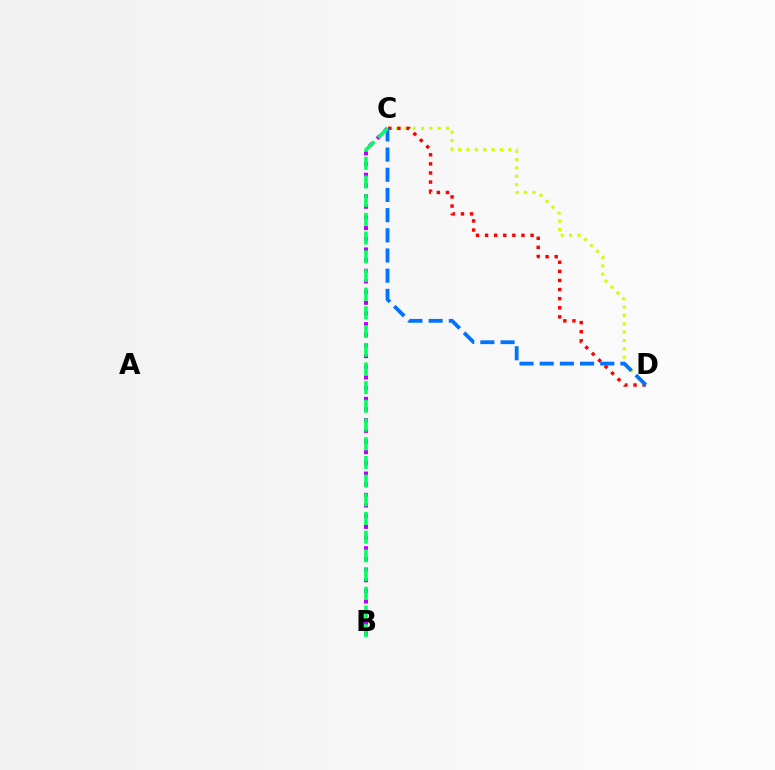{('B', 'C'): [{'color': '#b900ff', 'line_style': 'dotted', 'thickness': 2.9}, {'color': '#00ff5c', 'line_style': 'dashed', 'thickness': 2.54}], ('C', 'D'): [{'color': '#d1ff00', 'line_style': 'dotted', 'thickness': 2.27}, {'color': '#ff0000', 'line_style': 'dotted', 'thickness': 2.47}, {'color': '#0074ff', 'line_style': 'dashed', 'thickness': 2.74}]}